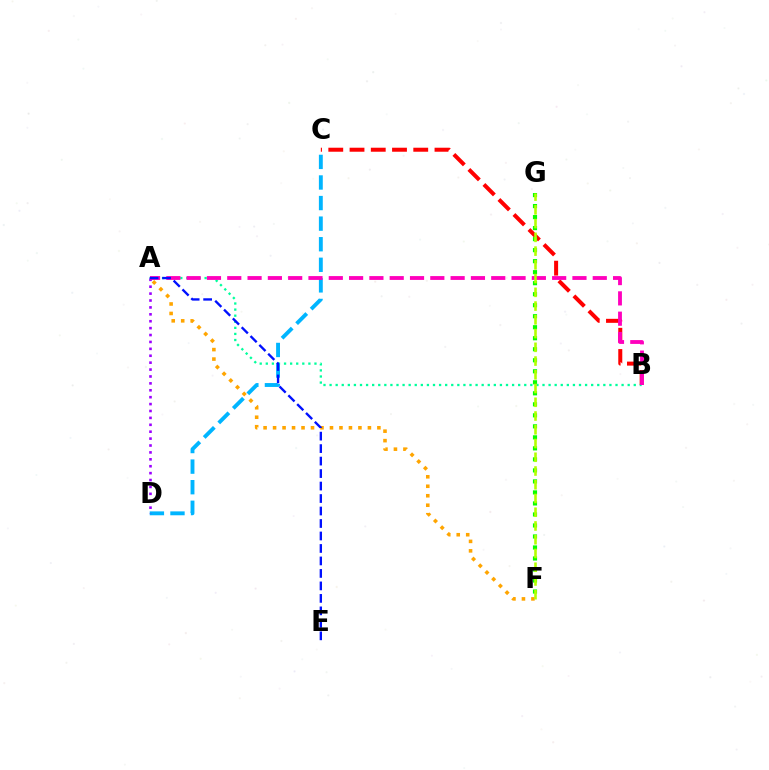{('B', 'C'): [{'color': '#ff0000', 'line_style': 'dashed', 'thickness': 2.89}], ('F', 'G'): [{'color': '#08ff00', 'line_style': 'dotted', 'thickness': 2.99}, {'color': '#b3ff00', 'line_style': 'dashed', 'thickness': 1.87}], ('A', 'B'): [{'color': '#00ff9d', 'line_style': 'dotted', 'thickness': 1.65}, {'color': '#ff00bd', 'line_style': 'dashed', 'thickness': 2.76}], ('C', 'D'): [{'color': '#00b5ff', 'line_style': 'dashed', 'thickness': 2.8}], ('A', 'D'): [{'color': '#9b00ff', 'line_style': 'dotted', 'thickness': 1.88}], ('A', 'F'): [{'color': '#ffa500', 'line_style': 'dotted', 'thickness': 2.58}], ('A', 'E'): [{'color': '#0010ff', 'line_style': 'dashed', 'thickness': 1.7}]}